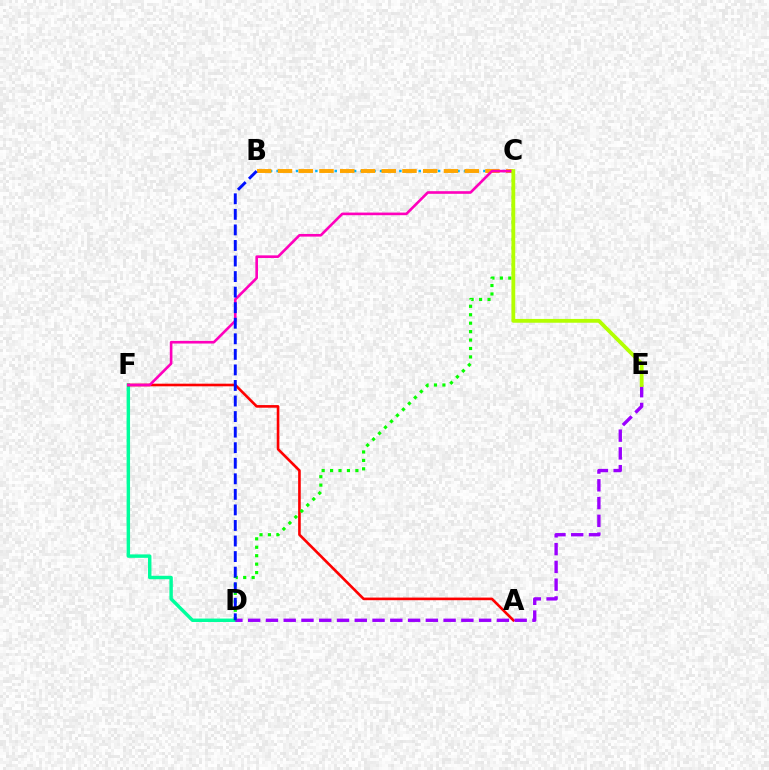{('D', 'F'): [{'color': '#00ff9d', 'line_style': 'solid', 'thickness': 2.47}], ('B', 'C'): [{'color': '#00b5ff', 'line_style': 'dotted', 'thickness': 1.76}, {'color': '#ffa500', 'line_style': 'dashed', 'thickness': 2.82}], ('A', 'F'): [{'color': '#ff0000', 'line_style': 'solid', 'thickness': 1.89}], ('D', 'E'): [{'color': '#9b00ff', 'line_style': 'dashed', 'thickness': 2.41}], ('C', 'D'): [{'color': '#08ff00', 'line_style': 'dotted', 'thickness': 2.29}], ('C', 'F'): [{'color': '#ff00bd', 'line_style': 'solid', 'thickness': 1.89}], ('B', 'D'): [{'color': '#0010ff', 'line_style': 'dashed', 'thickness': 2.11}], ('C', 'E'): [{'color': '#b3ff00', 'line_style': 'solid', 'thickness': 2.74}]}